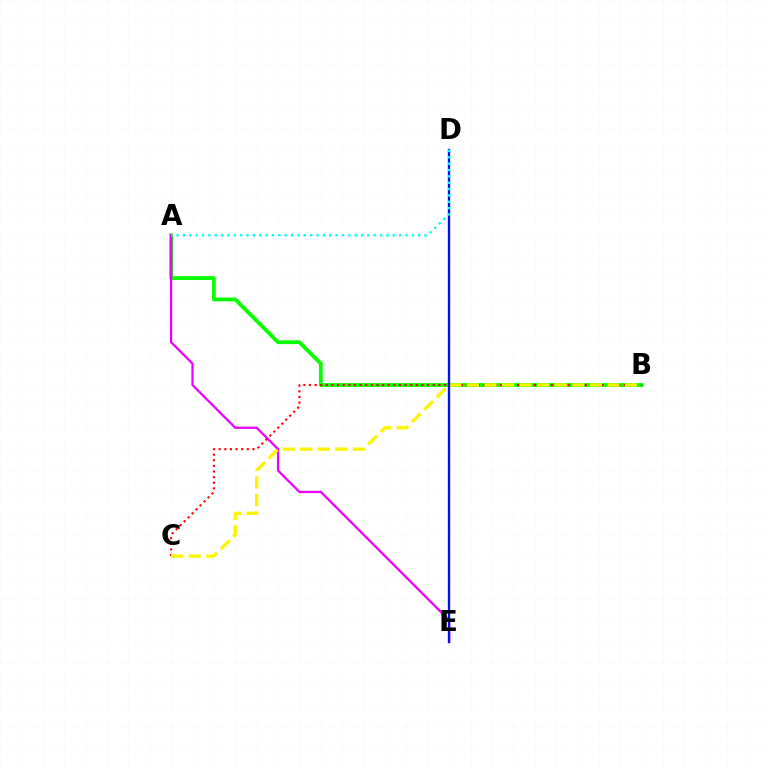{('A', 'B'): [{'color': '#08ff00', 'line_style': 'solid', 'thickness': 2.74}], ('A', 'E'): [{'color': '#ee00ff', 'line_style': 'solid', 'thickness': 1.63}], ('B', 'C'): [{'color': '#ff0000', 'line_style': 'dotted', 'thickness': 1.53}, {'color': '#fcf500', 'line_style': 'dashed', 'thickness': 2.39}], ('D', 'E'): [{'color': '#0010ff', 'line_style': 'solid', 'thickness': 1.67}], ('A', 'D'): [{'color': '#00fff6', 'line_style': 'dotted', 'thickness': 1.73}]}